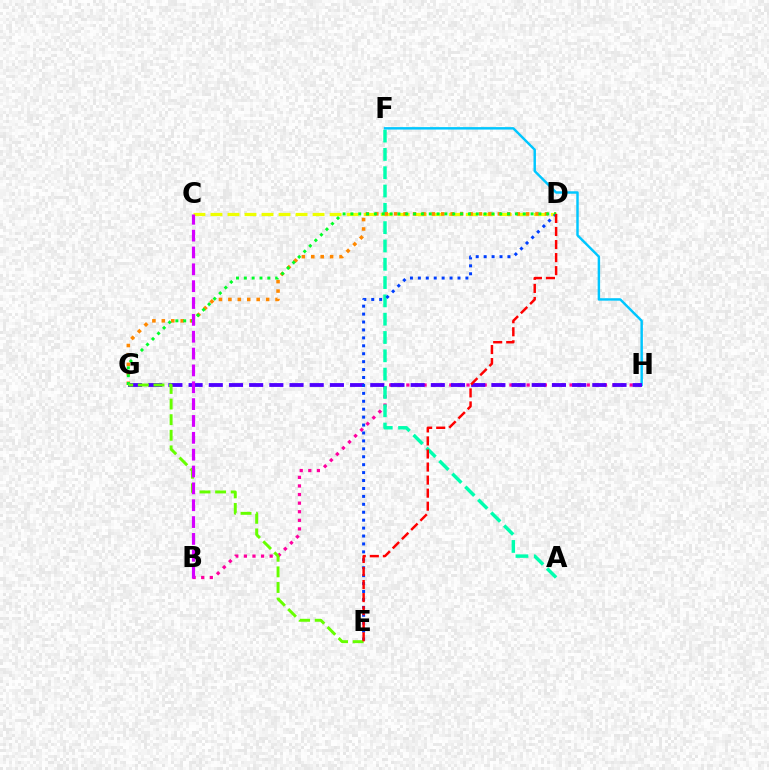{('B', 'H'): [{'color': '#ff00a0', 'line_style': 'dotted', 'thickness': 2.33}], ('A', 'F'): [{'color': '#00ffaf', 'line_style': 'dashed', 'thickness': 2.49}], ('C', 'D'): [{'color': '#eeff00', 'line_style': 'dashed', 'thickness': 2.31}], ('F', 'H'): [{'color': '#00c7ff', 'line_style': 'solid', 'thickness': 1.76}], ('D', 'G'): [{'color': '#ff8800', 'line_style': 'dotted', 'thickness': 2.56}, {'color': '#00ff27', 'line_style': 'dotted', 'thickness': 2.13}], ('G', 'H'): [{'color': '#4f00ff', 'line_style': 'dashed', 'thickness': 2.74}], ('D', 'E'): [{'color': '#003fff', 'line_style': 'dotted', 'thickness': 2.15}, {'color': '#ff0000', 'line_style': 'dashed', 'thickness': 1.77}], ('E', 'G'): [{'color': '#66ff00', 'line_style': 'dashed', 'thickness': 2.12}], ('B', 'C'): [{'color': '#d600ff', 'line_style': 'dashed', 'thickness': 2.29}]}